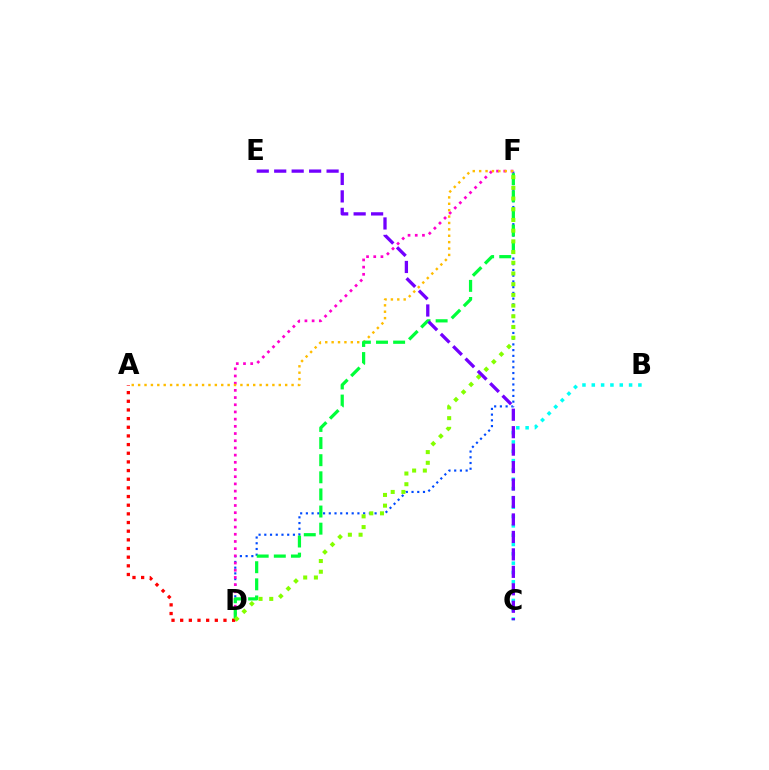{('D', 'F'): [{'color': '#004bff', 'line_style': 'dotted', 'thickness': 1.56}, {'color': '#ff00cf', 'line_style': 'dotted', 'thickness': 1.95}, {'color': '#00ff39', 'line_style': 'dashed', 'thickness': 2.33}, {'color': '#84ff00', 'line_style': 'dotted', 'thickness': 2.91}], ('A', 'F'): [{'color': '#ffbd00', 'line_style': 'dotted', 'thickness': 1.74}], ('B', 'C'): [{'color': '#00fff6', 'line_style': 'dotted', 'thickness': 2.53}], ('A', 'D'): [{'color': '#ff0000', 'line_style': 'dotted', 'thickness': 2.35}], ('C', 'E'): [{'color': '#7200ff', 'line_style': 'dashed', 'thickness': 2.37}]}